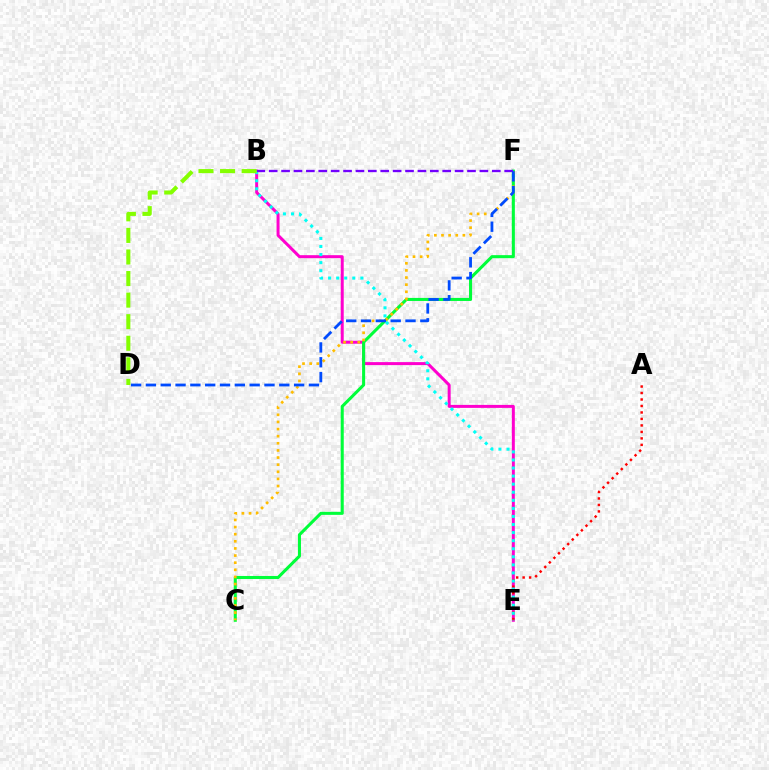{('B', 'E'): [{'color': '#ff00cf', 'line_style': 'solid', 'thickness': 2.15}, {'color': '#00fff6', 'line_style': 'dotted', 'thickness': 2.19}], ('C', 'F'): [{'color': '#00ff39', 'line_style': 'solid', 'thickness': 2.2}, {'color': '#ffbd00', 'line_style': 'dotted', 'thickness': 1.94}], ('A', 'E'): [{'color': '#ff0000', 'line_style': 'dotted', 'thickness': 1.76}], ('B', 'F'): [{'color': '#7200ff', 'line_style': 'dashed', 'thickness': 1.68}], ('D', 'F'): [{'color': '#004bff', 'line_style': 'dashed', 'thickness': 2.01}], ('B', 'D'): [{'color': '#84ff00', 'line_style': 'dashed', 'thickness': 2.93}]}